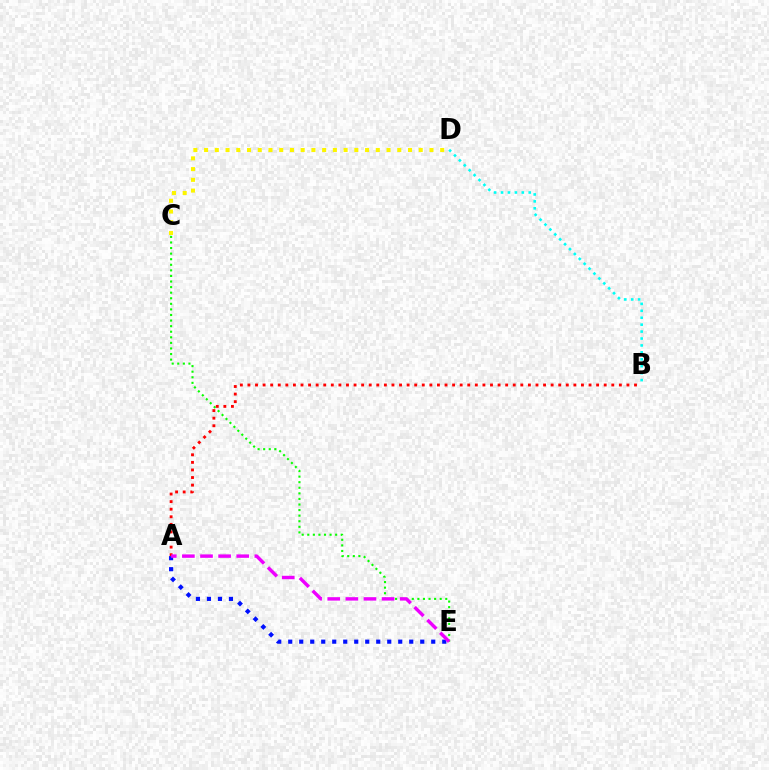{('C', 'E'): [{'color': '#08ff00', 'line_style': 'dotted', 'thickness': 1.52}], ('C', 'D'): [{'color': '#fcf500', 'line_style': 'dotted', 'thickness': 2.92}], ('B', 'D'): [{'color': '#00fff6', 'line_style': 'dotted', 'thickness': 1.88}], ('A', 'B'): [{'color': '#ff0000', 'line_style': 'dotted', 'thickness': 2.06}], ('A', 'E'): [{'color': '#0010ff', 'line_style': 'dotted', 'thickness': 2.99}, {'color': '#ee00ff', 'line_style': 'dashed', 'thickness': 2.46}]}